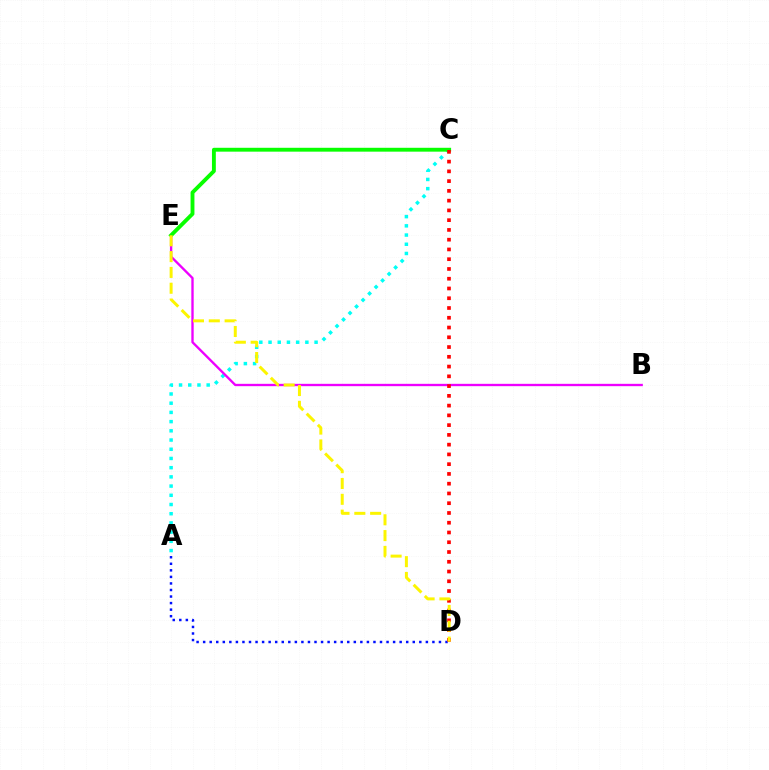{('A', 'C'): [{'color': '#00fff6', 'line_style': 'dotted', 'thickness': 2.5}], ('B', 'E'): [{'color': '#ee00ff', 'line_style': 'solid', 'thickness': 1.69}], ('A', 'D'): [{'color': '#0010ff', 'line_style': 'dotted', 'thickness': 1.78}], ('C', 'E'): [{'color': '#08ff00', 'line_style': 'solid', 'thickness': 2.78}], ('C', 'D'): [{'color': '#ff0000', 'line_style': 'dotted', 'thickness': 2.65}], ('D', 'E'): [{'color': '#fcf500', 'line_style': 'dashed', 'thickness': 2.15}]}